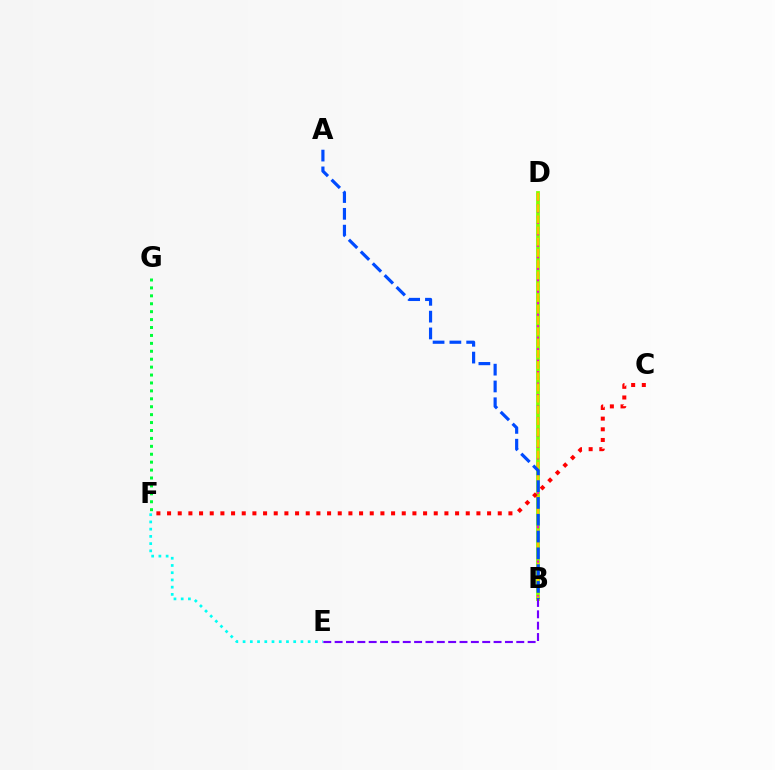{('E', 'F'): [{'color': '#00fff6', 'line_style': 'dotted', 'thickness': 1.96}], ('B', 'D'): [{'color': '#84ff00', 'line_style': 'solid', 'thickness': 2.74}, {'color': '#ff00cf', 'line_style': 'dotted', 'thickness': 1.56}, {'color': '#ffbd00', 'line_style': 'dashed', 'thickness': 1.52}], ('C', 'F'): [{'color': '#ff0000', 'line_style': 'dotted', 'thickness': 2.9}], ('F', 'G'): [{'color': '#00ff39', 'line_style': 'dotted', 'thickness': 2.15}], ('B', 'E'): [{'color': '#7200ff', 'line_style': 'dashed', 'thickness': 1.54}], ('A', 'B'): [{'color': '#004bff', 'line_style': 'dashed', 'thickness': 2.28}]}